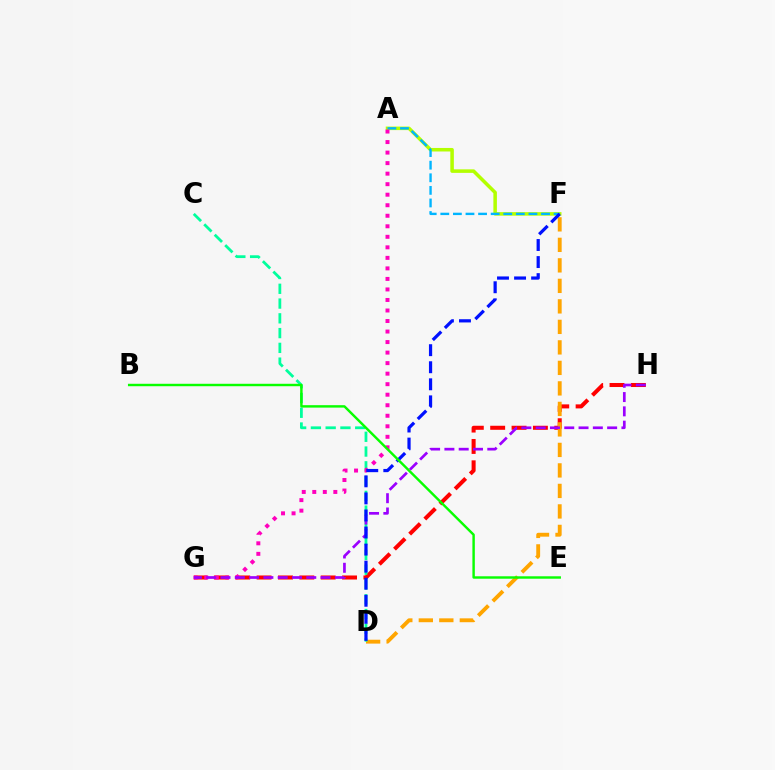{('G', 'H'): [{'color': '#ff0000', 'line_style': 'dashed', 'thickness': 2.9}, {'color': '#9b00ff', 'line_style': 'dashed', 'thickness': 1.94}], ('D', 'F'): [{'color': '#ffa500', 'line_style': 'dashed', 'thickness': 2.79}, {'color': '#0010ff', 'line_style': 'dashed', 'thickness': 2.32}], ('A', 'F'): [{'color': '#b3ff00', 'line_style': 'solid', 'thickness': 2.54}, {'color': '#00b5ff', 'line_style': 'dashed', 'thickness': 1.71}], ('C', 'D'): [{'color': '#00ff9d', 'line_style': 'dashed', 'thickness': 2.01}], ('A', 'G'): [{'color': '#ff00bd', 'line_style': 'dotted', 'thickness': 2.86}], ('B', 'E'): [{'color': '#08ff00', 'line_style': 'solid', 'thickness': 1.75}]}